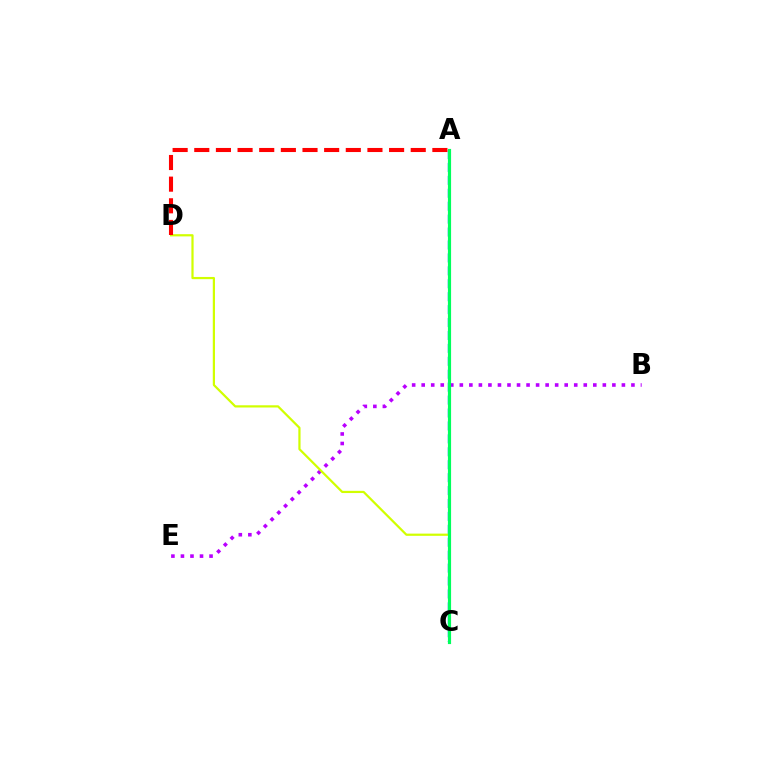{('B', 'E'): [{'color': '#b900ff', 'line_style': 'dotted', 'thickness': 2.59}], ('A', 'C'): [{'color': '#0074ff', 'line_style': 'dashed', 'thickness': 1.76}, {'color': '#00ff5c', 'line_style': 'solid', 'thickness': 2.28}], ('C', 'D'): [{'color': '#d1ff00', 'line_style': 'solid', 'thickness': 1.59}], ('A', 'D'): [{'color': '#ff0000', 'line_style': 'dashed', 'thickness': 2.94}]}